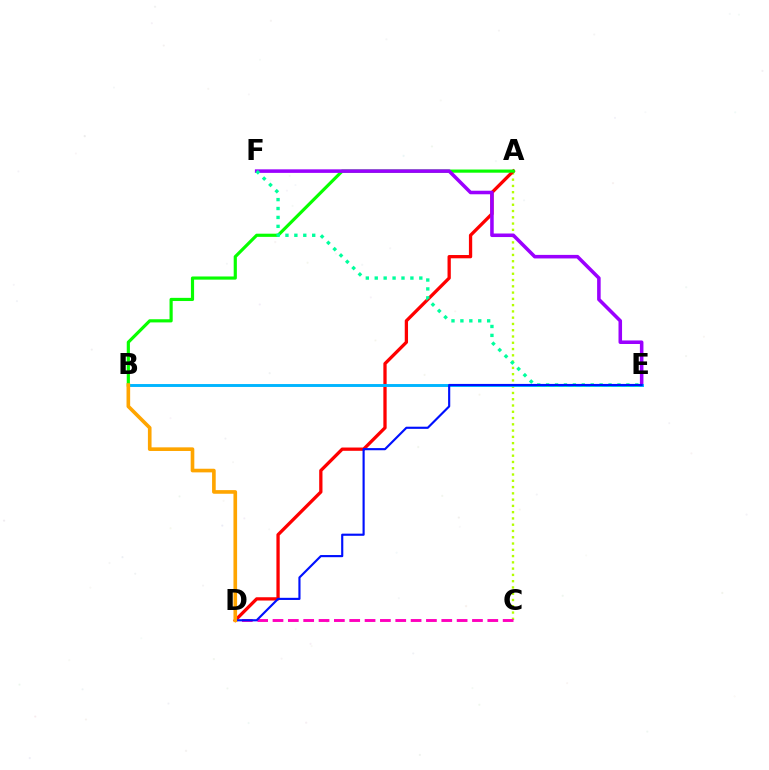{('A', 'C'): [{'color': '#b3ff00', 'line_style': 'dotted', 'thickness': 1.7}], ('A', 'D'): [{'color': '#ff0000', 'line_style': 'solid', 'thickness': 2.37}], ('A', 'B'): [{'color': '#08ff00', 'line_style': 'solid', 'thickness': 2.28}], ('E', 'F'): [{'color': '#9b00ff', 'line_style': 'solid', 'thickness': 2.55}, {'color': '#00ff9d', 'line_style': 'dotted', 'thickness': 2.42}], ('B', 'E'): [{'color': '#00b5ff', 'line_style': 'solid', 'thickness': 2.1}], ('C', 'D'): [{'color': '#ff00bd', 'line_style': 'dashed', 'thickness': 2.08}], ('D', 'E'): [{'color': '#0010ff', 'line_style': 'solid', 'thickness': 1.55}], ('B', 'D'): [{'color': '#ffa500', 'line_style': 'solid', 'thickness': 2.62}]}